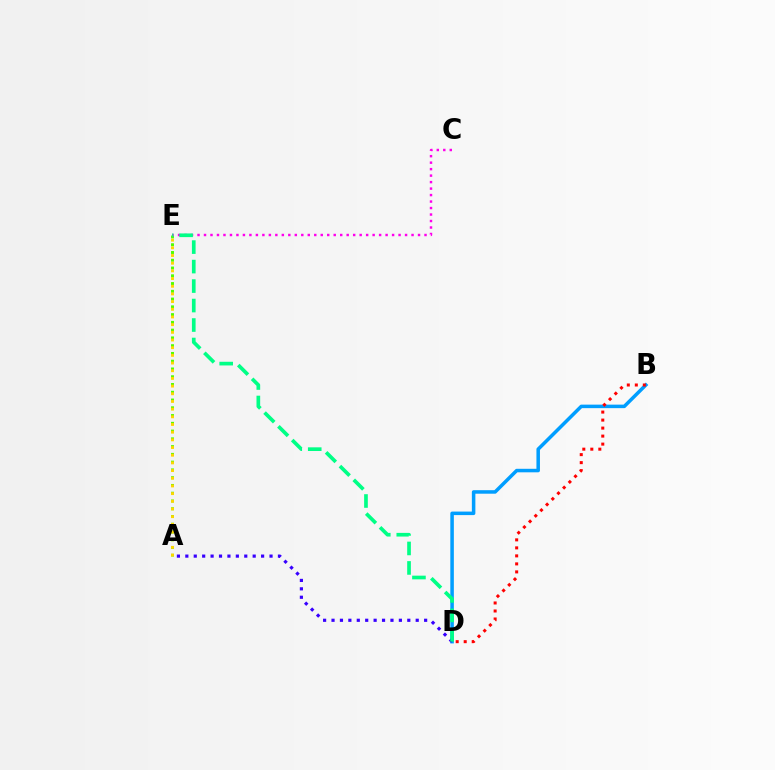{('A', 'E'): [{'color': '#4fff00', 'line_style': 'dotted', 'thickness': 2.11}, {'color': '#ffd500', 'line_style': 'dotted', 'thickness': 2.09}], ('B', 'D'): [{'color': '#009eff', 'line_style': 'solid', 'thickness': 2.53}, {'color': '#ff0000', 'line_style': 'dotted', 'thickness': 2.18}], ('A', 'D'): [{'color': '#3700ff', 'line_style': 'dotted', 'thickness': 2.29}], ('C', 'E'): [{'color': '#ff00ed', 'line_style': 'dotted', 'thickness': 1.76}], ('D', 'E'): [{'color': '#00ff86', 'line_style': 'dashed', 'thickness': 2.65}]}